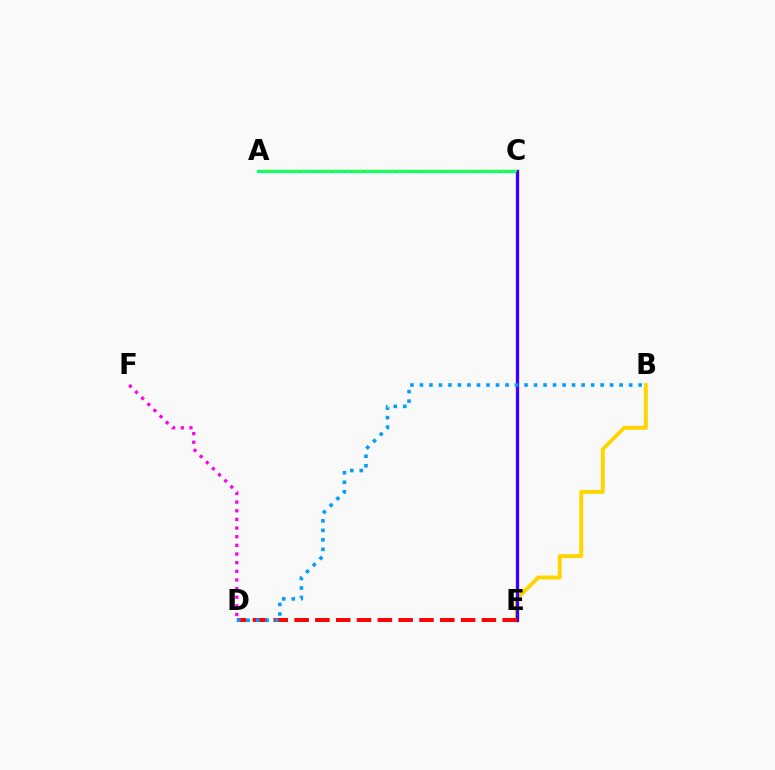{('A', 'C'): [{'color': '#00ff86', 'line_style': 'solid', 'thickness': 2.31}, {'color': '#4fff00', 'line_style': 'dotted', 'thickness': 1.75}], ('B', 'E'): [{'color': '#ffd500', 'line_style': 'solid', 'thickness': 2.81}], ('C', 'E'): [{'color': '#3700ff', 'line_style': 'solid', 'thickness': 2.35}], ('D', 'E'): [{'color': '#ff0000', 'line_style': 'dashed', 'thickness': 2.83}], ('B', 'D'): [{'color': '#009eff', 'line_style': 'dotted', 'thickness': 2.58}], ('D', 'F'): [{'color': '#ff00ed', 'line_style': 'dotted', 'thickness': 2.35}]}